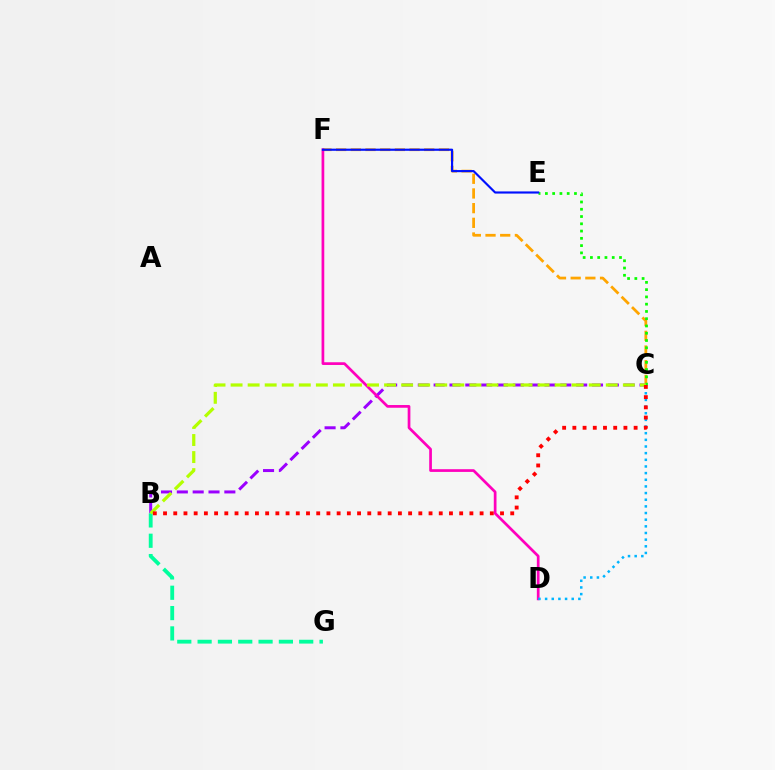{('C', 'F'): [{'color': '#ffa500', 'line_style': 'dashed', 'thickness': 1.99}], ('B', 'C'): [{'color': '#9b00ff', 'line_style': 'dashed', 'thickness': 2.15}, {'color': '#b3ff00', 'line_style': 'dashed', 'thickness': 2.32}, {'color': '#ff0000', 'line_style': 'dotted', 'thickness': 2.77}], ('C', 'E'): [{'color': '#08ff00', 'line_style': 'dotted', 'thickness': 1.97}], ('B', 'G'): [{'color': '#00ff9d', 'line_style': 'dashed', 'thickness': 2.76}], ('D', 'F'): [{'color': '#ff00bd', 'line_style': 'solid', 'thickness': 1.95}], ('C', 'D'): [{'color': '#00b5ff', 'line_style': 'dotted', 'thickness': 1.81}], ('E', 'F'): [{'color': '#0010ff', 'line_style': 'solid', 'thickness': 1.55}]}